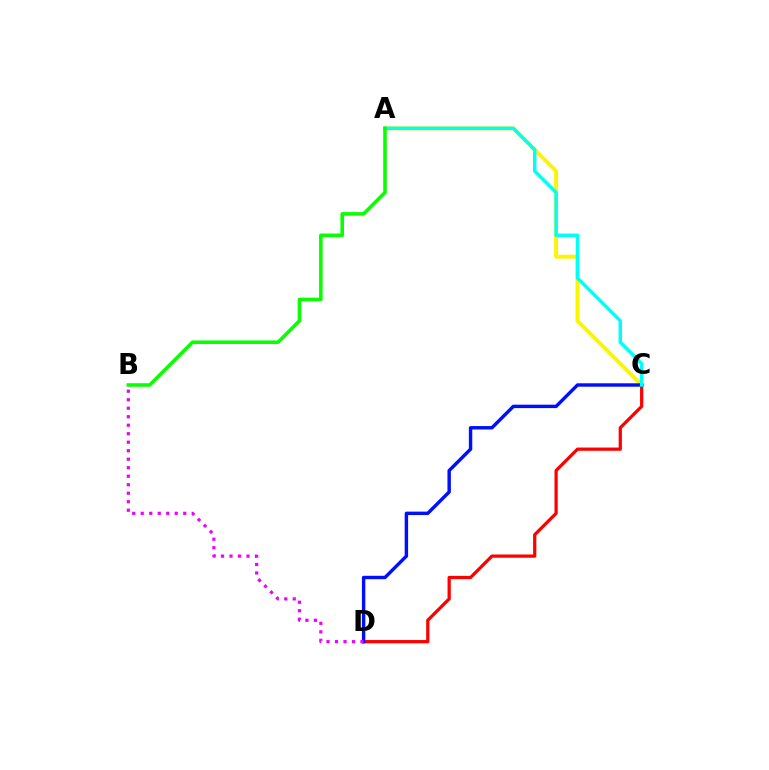{('A', 'C'): [{'color': '#fcf500', 'line_style': 'solid', 'thickness': 2.8}, {'color': '#00fff6', 'line_style': 'solid', 'thickness': 2.48}], ('C', 'D'): [{'color': '#ff0000', 'line_style': 'solid', 'thickness': 2.34}, {'color': '#0010ff', 'line_style': 'solid', 'thickness': 2.47}], ('A', 'B'): [{'color': '#08ff00', 'line_style': 'solid', 'thickness': 2.57}], ('B', 'D'): [{'color': '#ee00ff', 'line_style': 'dotted', 'thickness': 2.31}]}